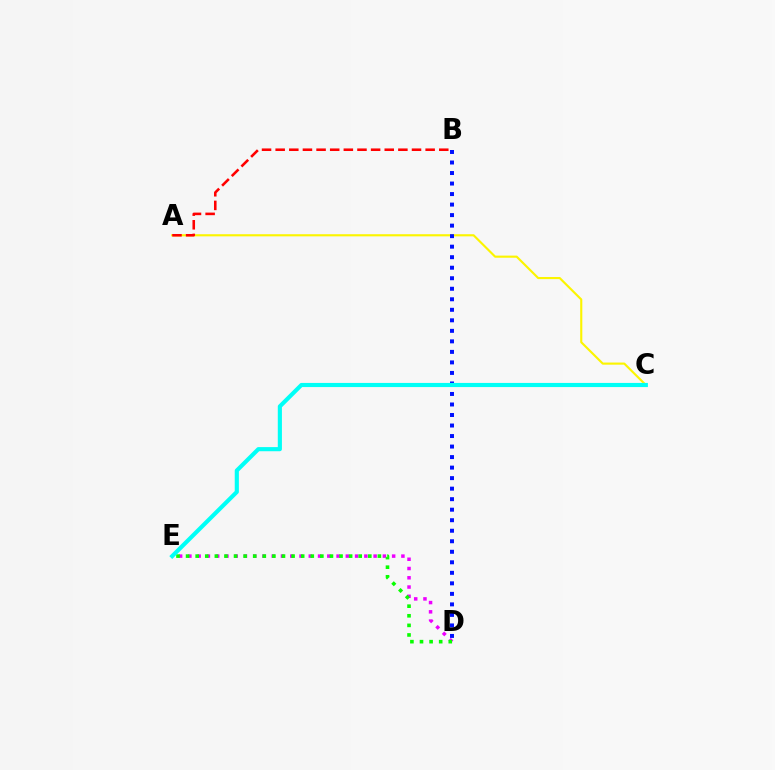{('D', 'E'): [{'color': '#ee00ff', 'line_style': 'dotted', 'thickness': 2.52}, {'color': '#08ff00', 'line_style': 'dotted', 'thickness': 2.61}], ('A', 'C'): [{'color': '#fcf500', 'line_style': 'solid', 'thickness': 1.54}], ('A', 'B'): [{'color': '#ff0000', 'line_style': 'dashed', 'thickness': 1.85}], ('B', 'D'): [{'color': '#0010ff', 'line_style': 'dotted', 'thickness': 2.86}], ('C', 'E'): [{'color': '#00fff6', 'line_style': 'solid', 'thickness': 2.98}]}